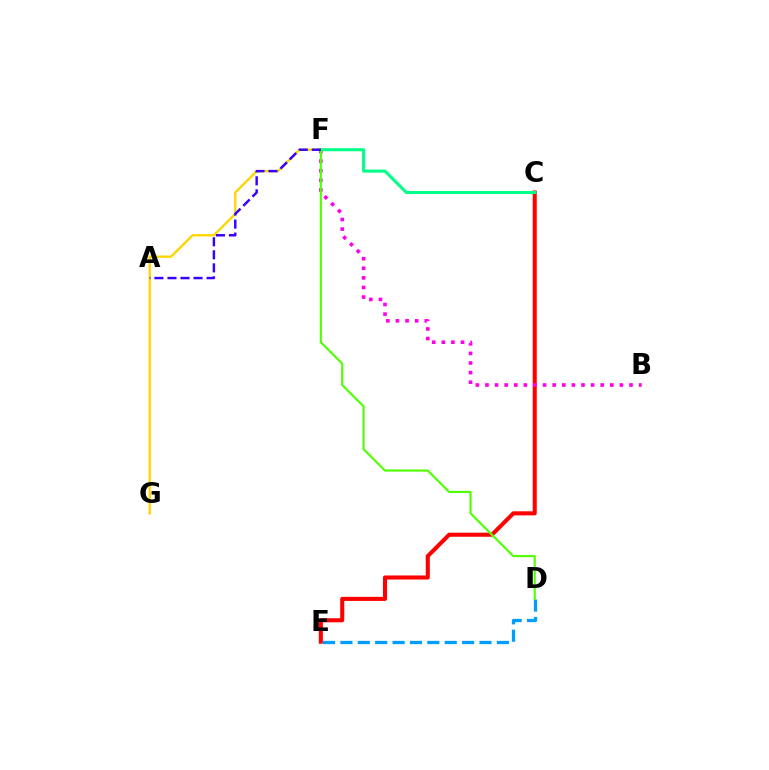{('C', 'E'): [{'color': '#ff0000', 'line_style': 'solid', 'thickness': 2.93}], ('F', 'G'): [{'color': '#ffd500', 'line_style': 'solid', 'thickness': 1.7}], ('D', 'E'): [{'color': '#009eff', 'line_style': 'dashed', 'thickness': 2.36}], ('B', 'F'): [{'color': '#ff00ed', 'line_style': 'dotted', 'thickness': 2.61}], ('C', 'F'): [{'color': '#00ff86', 'line_style': 'solid', 'thickness': 2.2}], ('D', 'F'): [{'color': '#4fff00', 'line_style': 'solid', 'thickness': 1.53}], ('A', 'F'): [{'color': '#3700ff', 'line_style': 'dashed', 'thickness': 1.77}]}